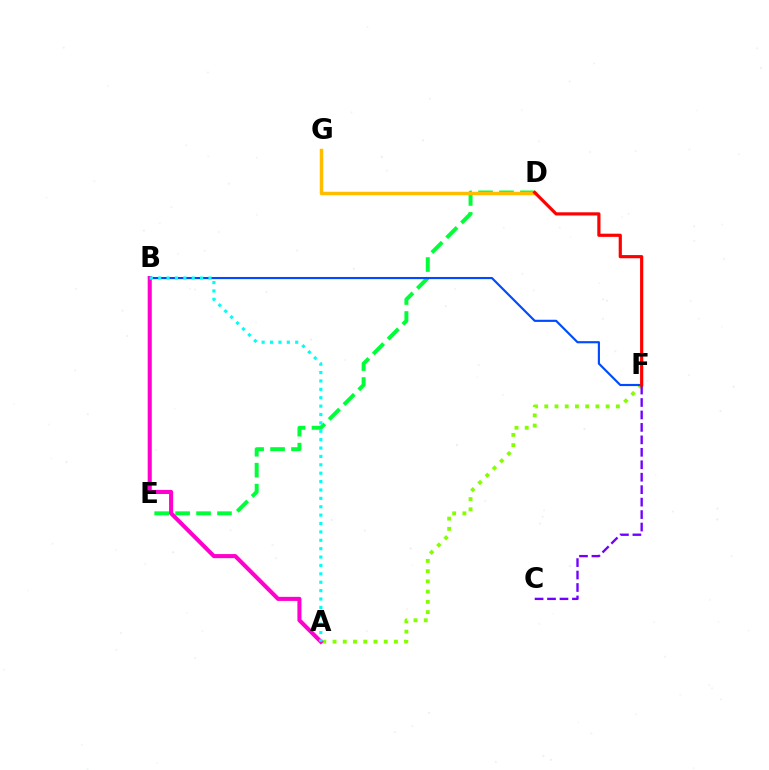{('A', 'F'): [{'color': '#84ff00', 'line_style': 'dotted', 'thickness': 2.78}], ('D', 'E'): [{'color': '#00ff39', 'line_style': 'dashed', 'thickness': 2.84}], ('C', 'F'): [{'color': '#7200ff', 'line_style': 'dashed', 'thickness': 1.69}], ('B', 'F'): [{'color': '#004bff', 'line_style': 'solid', 'thickness': 1.55}], ('A', 'B'): [{'color': '#ff00cf', 'line_style': 'solid', 'thickness': 2.94}, {'color': '#00fff6', 'line_style': 'dotted', 'thickness': 2.28}], ('D', 'G'): [{'color': '#ffbd00', 'line_style': 'solid', 'thickness': 2.49}], ('D', 'F'): [{'color': '#ff0000', 'line_style': 'solid', 'thickness': 2.29}]}